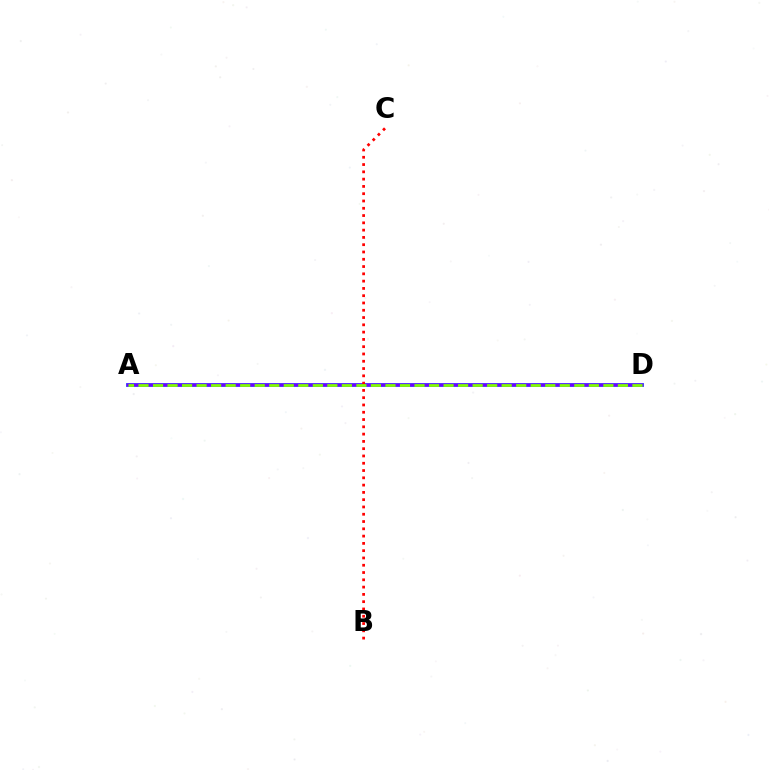{('A', 'D'): [{'color': '#00fff6', 'line_style': 'solid', 'thickness': 2.87}, {'color': '#7200ff', 'line_style': 'solid', 'thickness': 2.57}, {'color': '#84ff00', 'line_style': 'dashed', 'thickness': 1.97}], ('B', 'C'): [{'color': '#ff0000', 'line_style': 'dotted', 'thickness': 1.98}]}